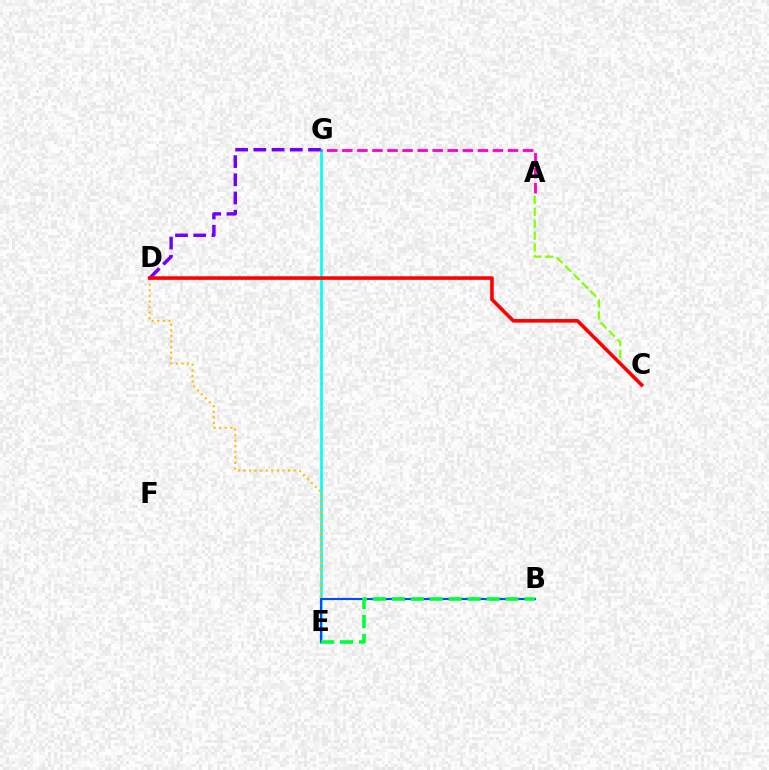{('A', 'C'): [{'color': '#84ff00', 'line_style': 'dashed', 'thickness': 1.61}], ('E', 'G'): [{'color': '#00fff6', 'line_style': 'solid', 'thickness': 1.92}], ('A', 'G'): [{'color': '#ff00cf', 'line_style': 'dashed', 'thickness': 2.05}], ('D', 'E'): [{'color': '#ffbd00', 'line_style': 'dotted', 'thickness': 1.52}], ('D', 'G'): [{'color': '#7200ff', 'line_style': 'dashed', 'thickness': 2.47}], ('B', 'E'): [{'color': '#004bff', 'line_style': 'solid', 'thickness': 1.53}, {'color': '#00ff39', 'line_style': 'dashed', 'thickness': 2.57}], ('C', 'D'): [{'color': '#ff0000', 'line_style': 'solid', 'thickness': 2.57}]}